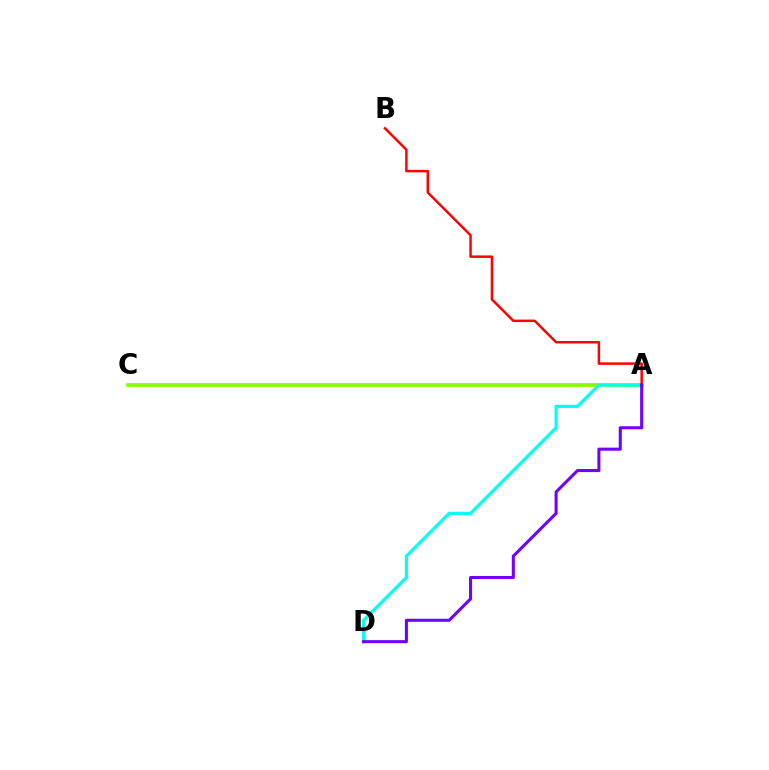{('A', 'C'): [{'color': '#84ff00', 'line_style': 'solid', 'thickness': 2.64}], ('A', 'D'): [{'color': '#00fff6', 'line_style': 'solid', 'thickness': 2.28}, {'color': '#7200ff', 'line_style': 'solid', 'thickness': 2.2}], ('A', 'B'): [{'color': '#ff0000', 'line_style': 'solid', 'thickness': 1.78}]}